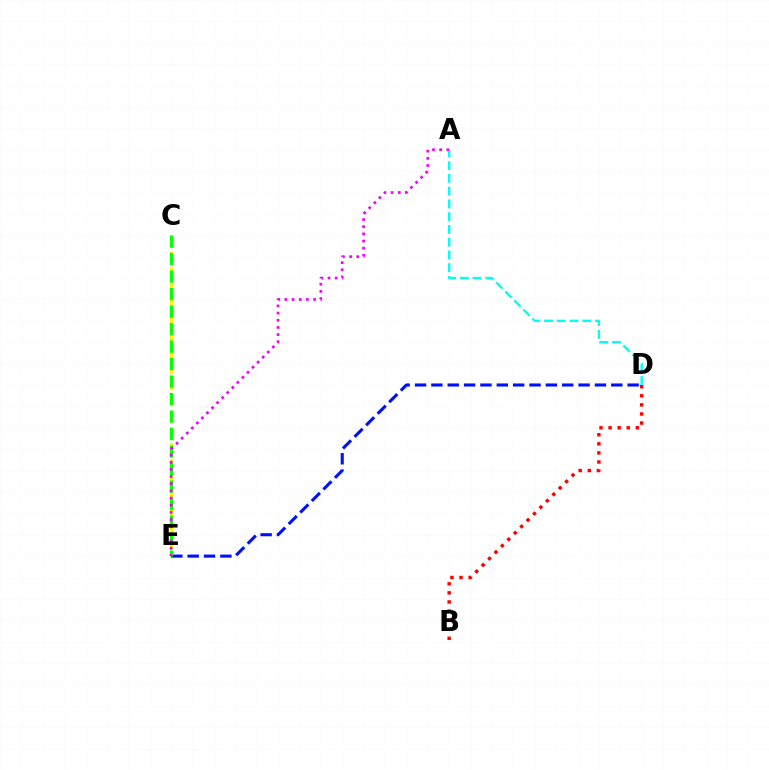{('B', 'D'): [{'color': '#ff0000', 'line_style': 'dotted', 'thickness': 2.47}], ('C', 'E'): [{'color': '#fcf500', 'line_style': 'dashed', 'thickness': 2.17}, {'color': '#08ff00', 'line_style': 'dashed', 'thickness': 2.38}], ('D', 'E'): [{'color': '#0010ff', 'line_style': 'dashed', 'thickness': 2.22}], ('A', 'D'): [{'color': '#00fff6', 'line_style': 'dashed', 'thickness': 1.73}], ('A', 'E'): [{'color': '#ee00ff', 'line_style': 'dotted', 'thickness': 1.95}]}